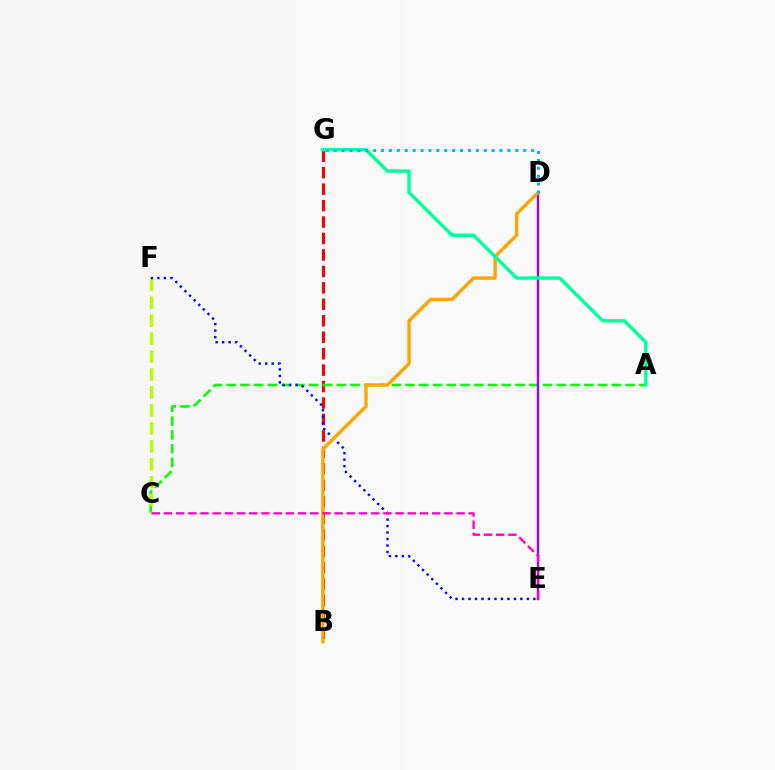{('B', 'G'): [{'color': '#ff0000', 'line_style': 'dashed', 'thickness': 2.24}], ('A', 'C'): [{'color': '#08ff00', 'line_style': 'dashed', 'thickness': 1.87}], ('D', 'E'): [{'color': '#9b00ff', 'line_style': 'solid', 'thickness': 1.69}], ('C', 'F'): [{'color': '#b3ff00', 'line_style': 'dashed', 'thickness': 2.44}], ('E', 'F'): [{'color': '#0010ff', 'line_style': 'dotted', 'thickness': 1.76}], ('B', 'D'): [{'color': '#ffa500', 'line_style': 'solid', 'thickness': 2.43}], ('C', 'E'): [{'color': '#ff00bd', 'line_style': 'dashed', 'thickness': 1.66}], ('A', 'G'): [{'color': '#00ff9d', 'line_style': 'solid', 'thickness': 2.44}], ('D', 'G'): [{'color': '#00b5ff', 'line_style': 'dotted', 'thickness': 2.15}]}